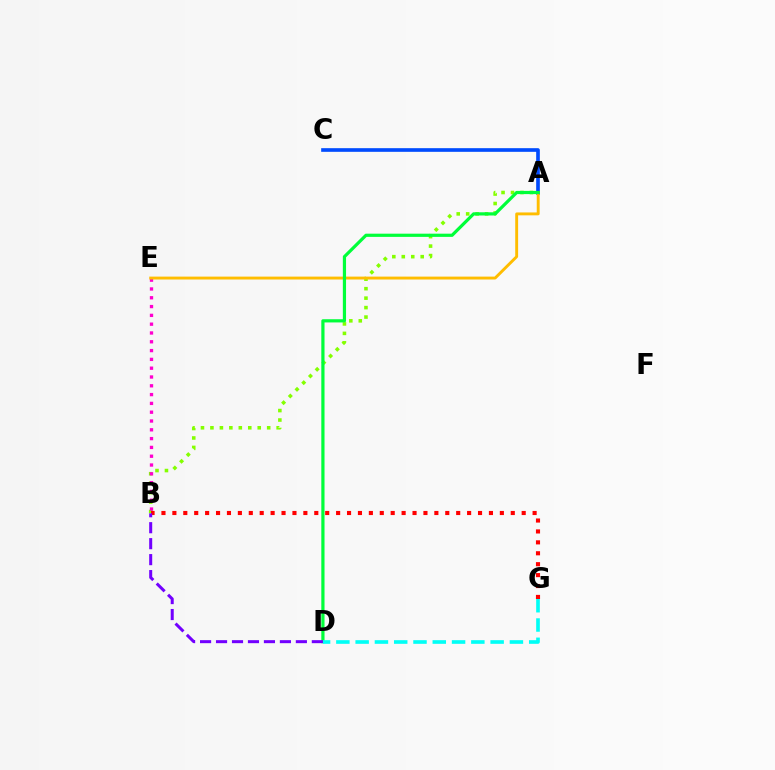{('A', 'B'): [{'color': '#84ff00', 'line_style': 'dotted', 'thickness': 2.57}], ('B', 'G'): [{'color': '#ff0000', 'line_style': 'dotted', 'thickness': 2.97}], ('A', 'C'): [{'color': '#004bff', 'line_style': 'solid', 'thickness': 2.63}], ('B', 'E'): [{'color': '#ff00cf', 'line_style': 'dotted', 'thickness': 2.39}], ('A', 'E'): [{'color': '#ffbd00', 'line_style': 'solid', 'thickness': 2.08}], ('A', 'D'): [{'color': '#00ff39', 'line_style': 'solid', 'thickness': 2.31}], ('B', 'D'): [{'color': '#7200ff', 'line_style': 'dashed', 'thickness': 2.17}], ('D', 'G'): [{'color': '#00fff6', 'line_style': 'dashed', 'thickness': 2.62}]}